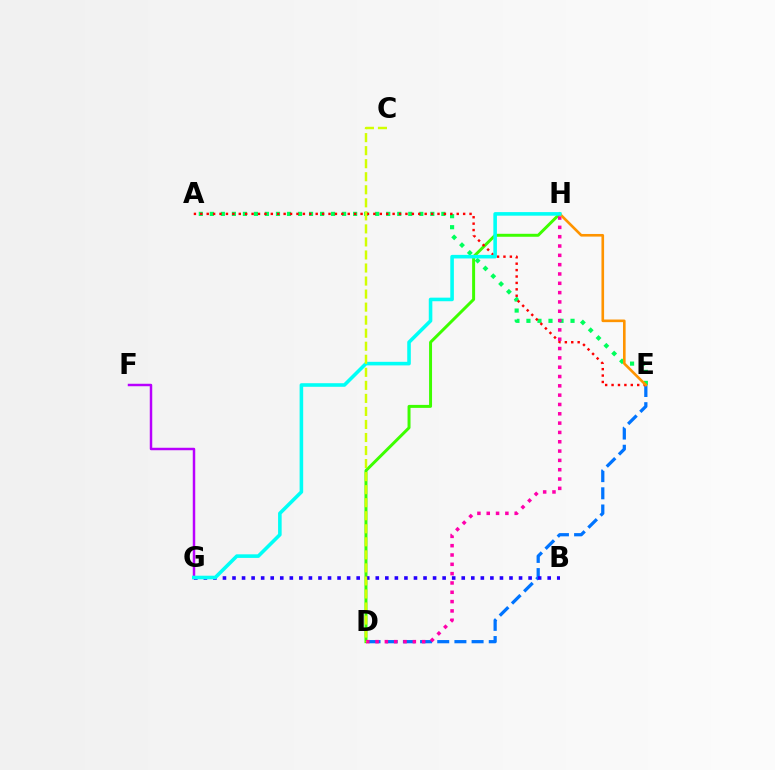{('F', 'G'): [{'color': '#b900ff', 'line_style': 'solid', 'thickness': 1.78}], ('D', 'E'): [{'color': '#0074ff', 'line_style': 'dashed', 'thickness': 2.33}], ('A', 'E'): [{'color': '#00ff5c', 'line_style': 'dotted', 'thickness': 3.0}, {'color': '#ff0000', 'line_style': 'dotted', 'thickness': 1.74}], ('D', 'H'): [{'color': '#3dff00', 'line_style': 'solid', 'thickness': 2.14}, {'color': '#ff00ac', 'line_style': 'dotted', 'thickness': 2.53}], ('E', 'H'): [{'color': '#ff9400', 'line_style': 'solid', 'thickness': 1.89}], ('B', 'G'): [{'color': '#2500ff', 'line_style': 'dotted', 'thickness': 2.6}], ('G', 'H'): [{'color': '#00fff6', 'line_style': 'solid', 'thickness': 2.58}], ('C', 'D'): [{'color': '#d1ff00', 'line_style': 'dashed', 'thickness': 1.77}]}